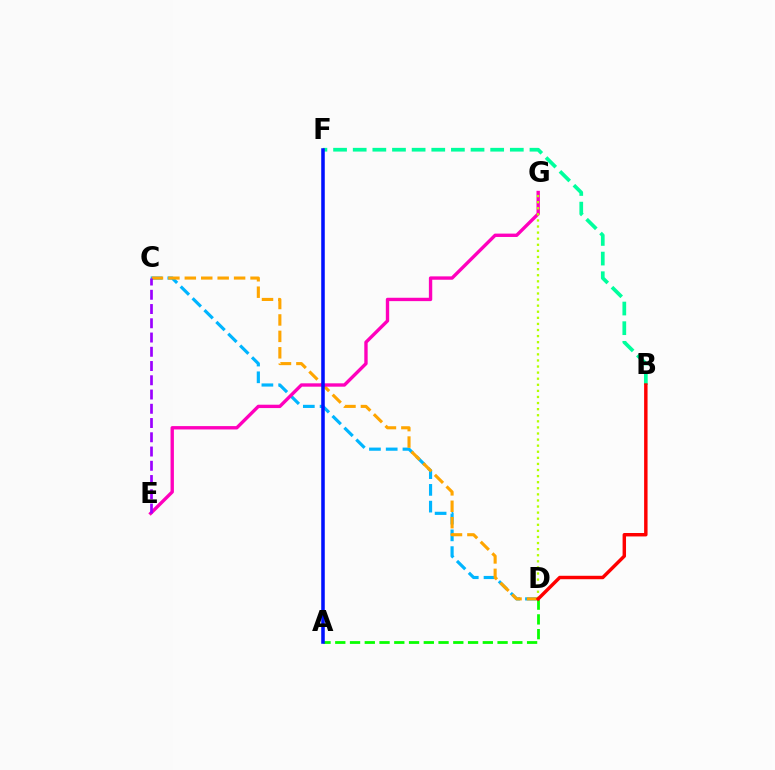{('C', 'D'): [{'color': '#00b5ff', 'line_style': 'dashed', 'thickness': 2.28}, {'color': '#ffa500', 'line_style': 'dashed', 'thickness': 2.23}], ('B', 'F'): [{'color': '#00ff9d', 'line_style': 'dashed', 'thickness': 2.67}], ('E', 'G'): [{'color': '#ff00bd', 'line_style': 'solid', 'thickness': 2.42}], ('D', 'G'): [{'color': '#b3ff00', 'line_style': 'dotted', 'thickness': 1.65}], ('A', 'D'): [{'color': '#08ff00', 'line_style': 'dashed', 'thickness': 2.0}], ('B', 'D'): [{'color': '#ff0000', 'line_style': 'solid', 'thickness': 2.47}], ('C', 'E'): [{'color': '#9b00ff', 'line_style': 'dashed', 'thickness': 1.94}], ('A', 'F'): [{'color': '#0010ff', 'line_style': 'solid', 'thickness': 2.55}]}